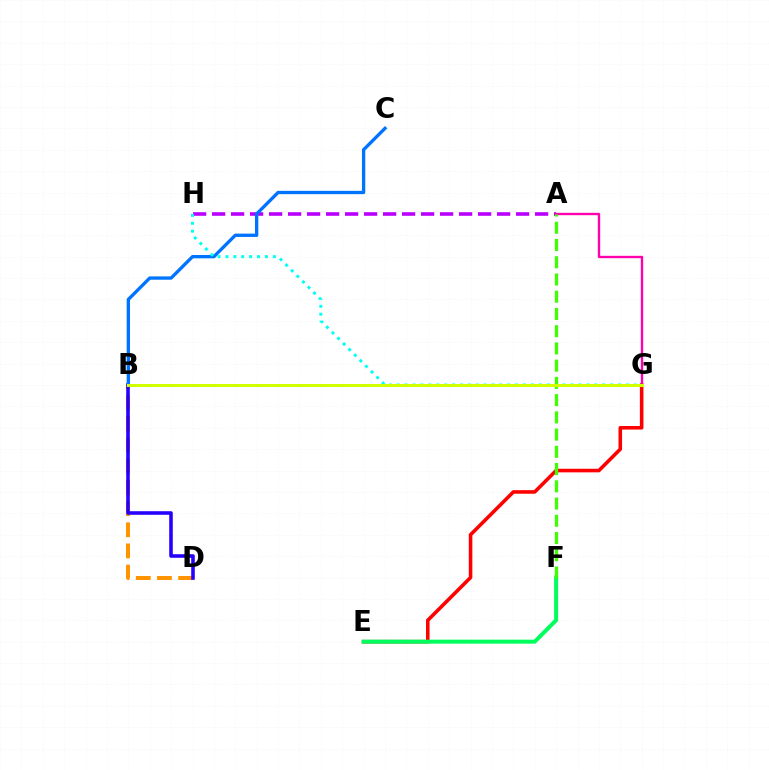{('A', 'H'): [{'color': '#b900ff', 'line_style': 'dashed', 'thickness': 2.58}], ('B', 'D'): [{'color': '#ff9400', 'line_style': 'dashed', 'thickness': 2.88}, {'color': '#2500ff', 'line_style': 'solid', 'thickness': 2.57}], ('E', 'G'): [{'color': '#ff0000', 'line_style': 'solid', 'thickness': 2.58}], ('B', 'C'): [{'color': '#0074ff', 'line_style': 'solid', 'thickness': 2.39}], ('E', 'F'): [{'color': '#00ff5c', 'line_style': 'solid', 'thickness': 2.89}], ('A', 'G'): [{'color': '#ff00ac', 'line_style': 'solid', 'thickness': 1.7}], ('G', 'H'): [{'color': '#00fff6', 'line_style': 'dotted', 'thickness': 2.15}], ('A', 'F'): [{'color': '#3dff00', 'line_style': 'dashed', 'thickness': 2.34}], ('B', 'G'): [{'color': '#d1ff00', 'line_style': 'solid', 'thickness': 2.16}]}